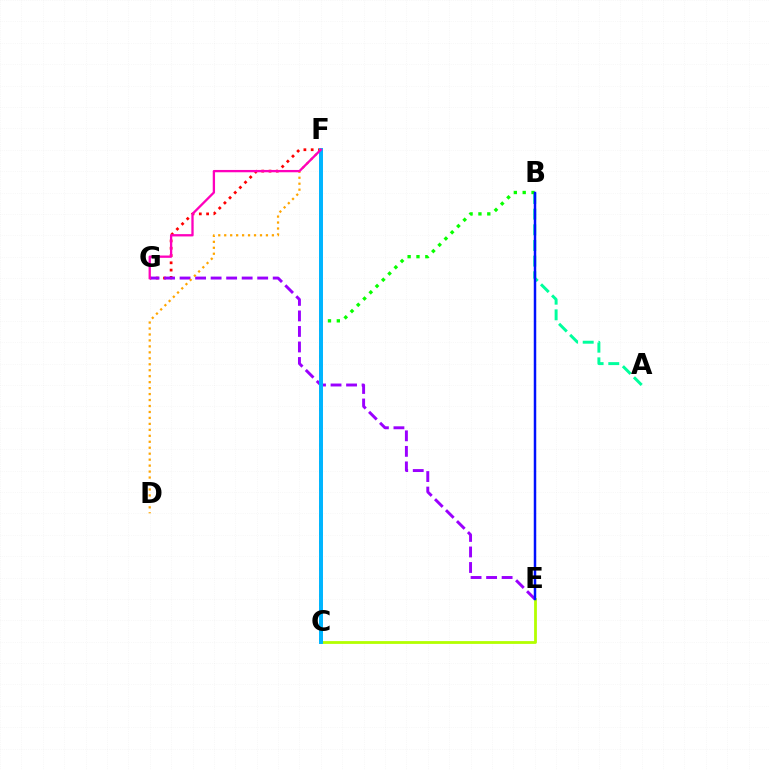{('A', 'B'): [{'color': '#00ff9d', 'line_style': 'dashed', 'thickness': 2.13}], ('C', 'E'): [{'color': '#b3ff00', 'line_style': 'solid', 'thickness': 2.01}], ('F', 'G'): [{'color': '#ff0000', 'line_style': 'dotted', 'thickness': 1.98}, {'color': '#ff00bd', 'line_style': 'solid', 'thickness': 1.66}], ('E', 'G'): [{'color': '#9b00ff', 'line_style': 'dashed', 'thickness': 2.11}], ('D', 'F'): [{'color': '#ffa500', 'line_style': 'dotted', 'thickness': 1.62}], ('B', 'C'): [{'color': '#08ff00', 'line_style': 'dotted', 'thickness': 2.41}], ('B', 'E'): [{'color': '#0010ff', 'line_style': 'solid', 'thickness': 1.8}], ('C', 'F'): [{'color': '#00b5ff', 'line_style': 'solid', 'thickness': 2.85}]}